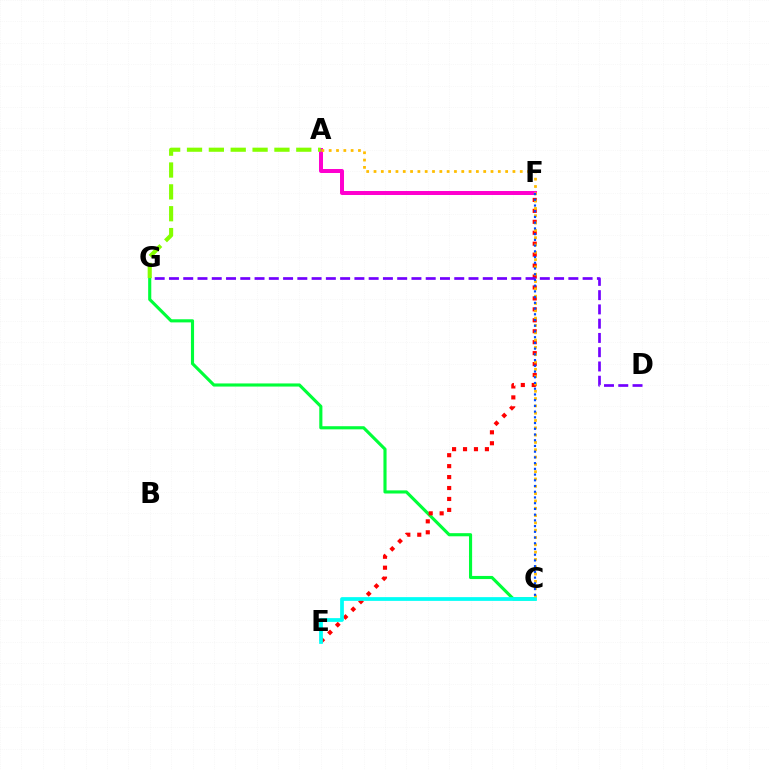{('A', 'F'): [{'color': '#ff00cf', 'line_style': 'solid', 'thickness': 2.87}], ('C', 'G'): [{'color': '#00ff39', 'line_style': 'solid', 'thickness': 2.25}], ('E', 'F'): [{'color': '#ff0000', 'line_style': 'dotted', 'thickness': 2.97}], ('C', 'E'): [{'color': '#00fff6', 'line_style': 'solid', 'thickness': 2.7}], ('D', 'G'): [{'color': '#7200ff', 'line_style': 'dashed', 'thickness': 1.94}], ('A', 'C'): [{'color': '#ffbd00', 'line_style': 'dotted', 'thickness': 1.99}], ('C', 'F'): [{'color': '#004bff', 'line_style': 'dotted', 'thickness': 1.56}], ('A', 'G'): [{'color': '#84ff00', 'line_style': 'dashed', 'thickness': 2.97}]}